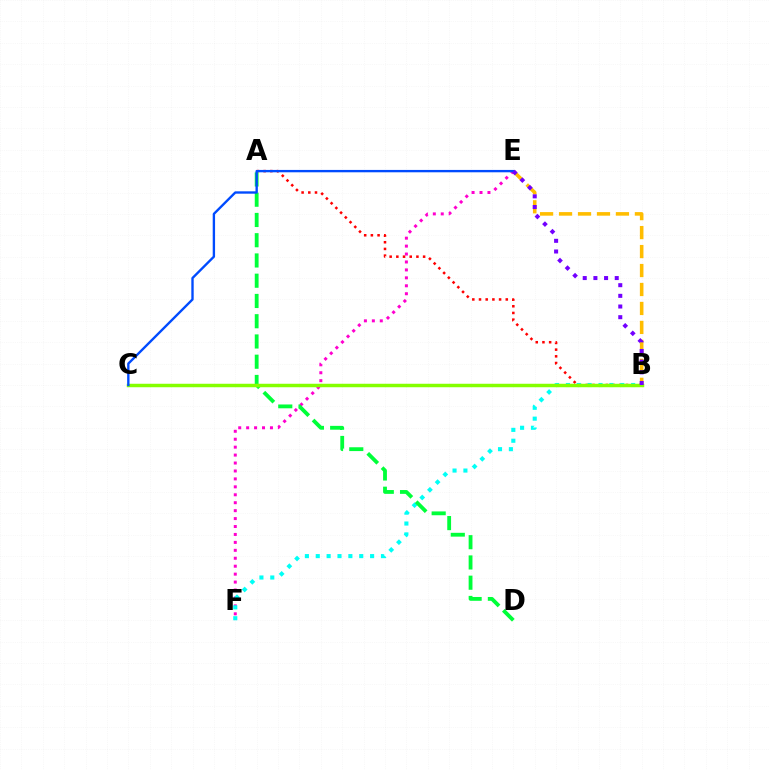{('E', 'F'): [{'color': '#ff00cf', 'line_style': 'dotted', 'thickness': 2.16}], ('A', 'B'): [{'color': '#ff0000', 'line_style': 'dotted', 'thickness': 1.82}], ('B', 'F'): [{'color': '#00fff6', 'line_style': 'dotted', 'thickness': 2.95}], ('A', 'D'): [{'color': '#00ff39', 'line_style': 'dashed', 'thickness': 2.75}], ('B', 'C'): [{'color': '#84ff00', 'line_style': 'solid', 'thickness': 2.5}], ('B', 'E'): [{'color': '#ffbd00', 'line_style': 'dashed', 'thickness': 2.58}, {'color': '#7200ff', 'line_style': 'dotted', 'thickness': 2.9}], ('C', 'E'): [{'color': '#004bff', 'line_style': 'solid', 'thickness': 1.7}]}